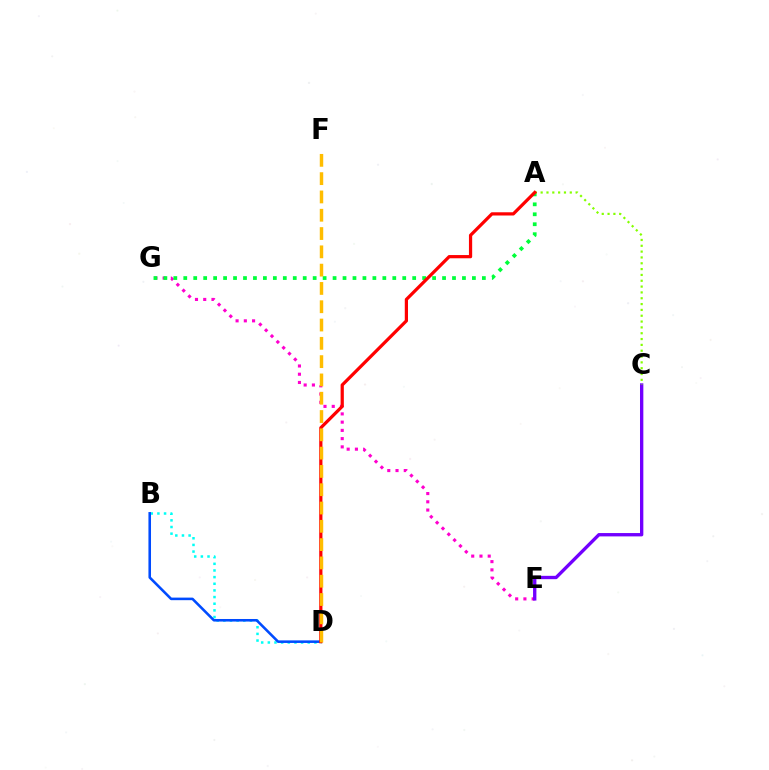{('E', 'G'): [{'color': '#ff00cf', 'line_style': 'dotted', 'thickness': 2.24}], ('A', 'G'): [{'color': '#00ff39', 'line_style': 'dotted', 'thickness': 2.7}], ('C', 'E'): [{'color': '#7200ff', 'line_style': 'solid', 'thickness': 2.41}], ('A', 'C'): [{'color': '#84ff00', 'line_style': 'dotted', 'thickness': 1.58}], ('B', 'D'): [{'color': '#00fff6', 'line_style': 'dotted', 'thickness': 1.81}, {'color': '#004bff', 'line_style': 'solid', 'thickness': 1.85}], ('A', 'D'): [{'color': '#ff0000', 'line_style': 'solid', 'thickness': 2.32}], ('D', 'F'): [{'color': '#ffbd00', 'line_style': 'dashed', 'thickness': 2.49}]}